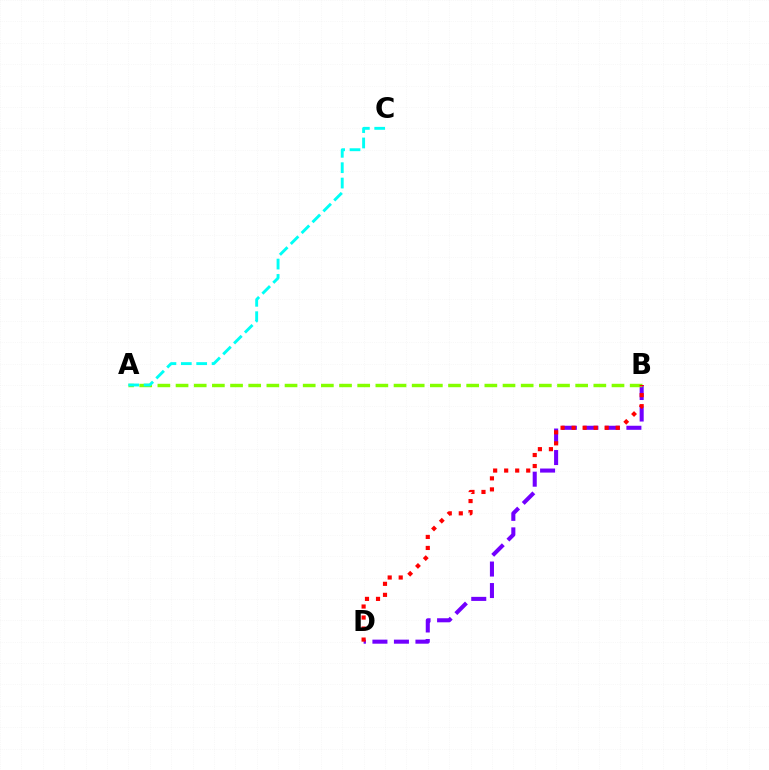{('B', 'D'): [{'color': '#7200ff', 'line_style': 'dashed', 'thickness': 2.92}, {'color': '#ff0000', 'line_style': 'dotted', 'thickness': 2.99}], ('A', 'B'): [{'color': '#84ff00', 'line_style': 'dashed', 'thickness': 2.47}], ('A', 'C'): [{'color': '#00fff6', 'line_style': 'dashed', 'thickness': 2.09}]}